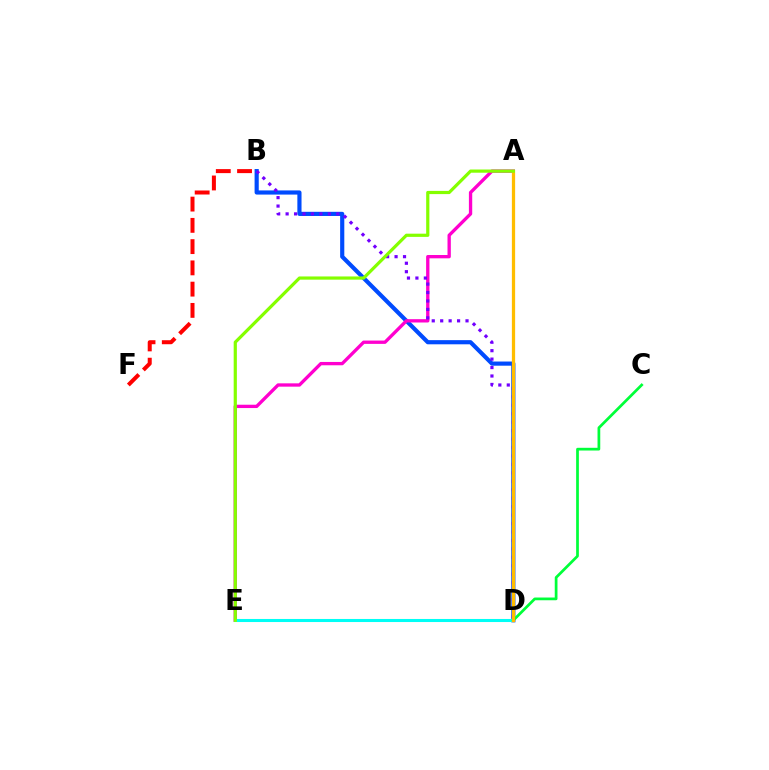{('B', 'D'): [{'color': '#004bff', 'line_style': 'solid', 'thickness': 3.0}, {'color': '#7200ff', 'line_style': 'dotted', 'thickness': 2.29}], ('A', 'E'): [{'color': '#ff00cf', 'line_style': 'solid', 'thickness': 2.39}, {'color': '#84ff00', 'line_style': 'solid', 'thickness': 2.31}], ('D', 'E'): [{'color': '#00fff6', 'line_style': 'solid', 'thickness': 2.21}], ('C', 'D'): [{'color': '#00ff39', 'line_style': 'solid', 'thickness': 1.96}], ('A', 'D'): [{'color': '#ffbd00', 'line_style': 'solid', 'thickness': 2.34}], ('B', 'F'): [{'color': '#ff0000', 'line_style': 'dashed', 'thickness': 2.89}]}